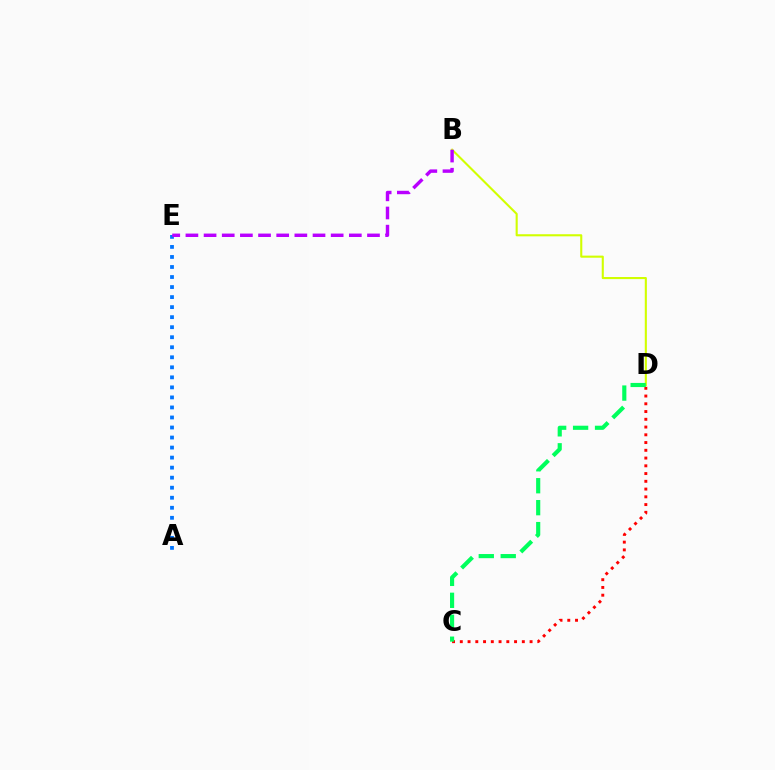{('B', 'D'): [{'color': '#d1ff00', 'line_style': 'solid', 'thickness': 1.51}], ('A', 'E'): [{'color': '#0074ff', 'line_style': 'dotted', 'thickness': 2.73}], ('C', 'D'): [{'color': '#ff0000', 'line_style': 'dotted', 'thickness': 2.11}, {'color': '#00ff5c', 'line_style': 'dashed', 'thickness': 2.98}], ('B', 'E'): [{'color': '#b900ff', 'line_style': 'dashed', 'thickness': 2.47}]}